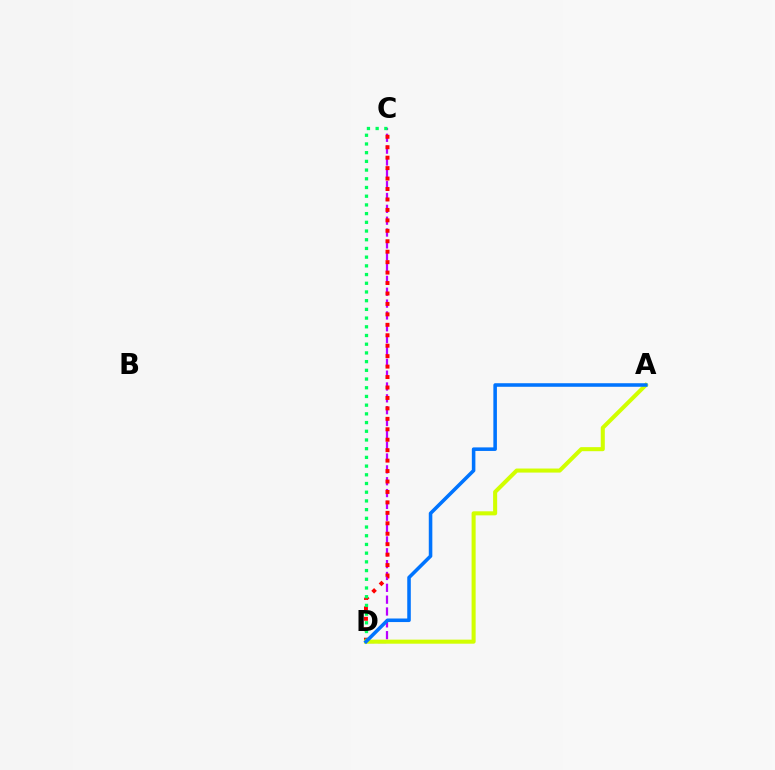{('C', 'D'): [{'color': '#b900ff', 'line_style': 'dashed', 'thickness': 1.61}, {'color': '#ff0000', 'line_style': 'dotted', 'thickness': 2.84}, {'color': '#00ff5c', 'line_style': 'dotted', 'thickness': 2.37}], ('A', 'D'): [{'color': '#d1ff00', 'line_style': 'solid', 'thickness': 2.92}, {'color': '#0074ff', 'line_style': 'solid', 'thickness': 2.56}]}